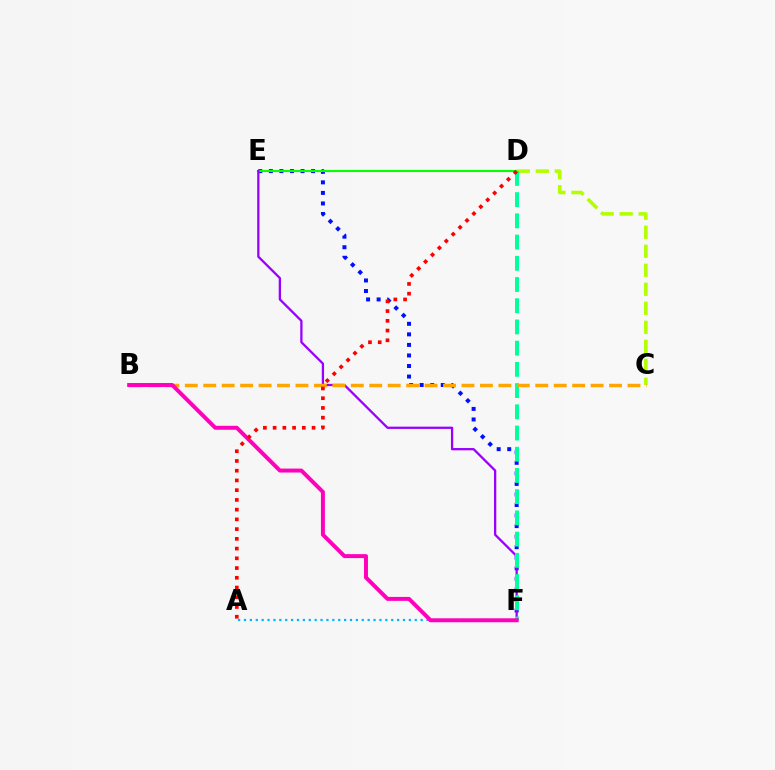{('E', 'F'): [{'color': '#0010ff', 'line_style': 'dotted', 'thickness': 2.87}, {'color': '#9b00ff', 'line_style': 'solid', 'thickness': 1.64}], ('D', 'E'): [{'color': '#08ff00', 'line_style': 'solid', 'thickness': 1.52}], ('A', 'F'): [{'color': '#00b5ff', 'line_style': 'dotted', 'thickness': 1.6}], ('C', 'D'): [{'color': '#b3ff00', 'line_style': 'dashed', 'thickness': 2.58}], ('D', 'F'): [{'color': '#00ff9d', 'line_style': 'dashed', 'thickness': 2.88}], ('B', 'C'): [{'color': '#ffa500', 'line_style': 'dashed', 'thickness': 2.51}], ('B', 'F'): [{'color': '#ff00bd', 'line_style': 'solid', 'thickness': 2.85}], ('A', 'D'): [{'color': '#ff0000', 'line_style': 'dotted', 'thickness': 2.65}]}